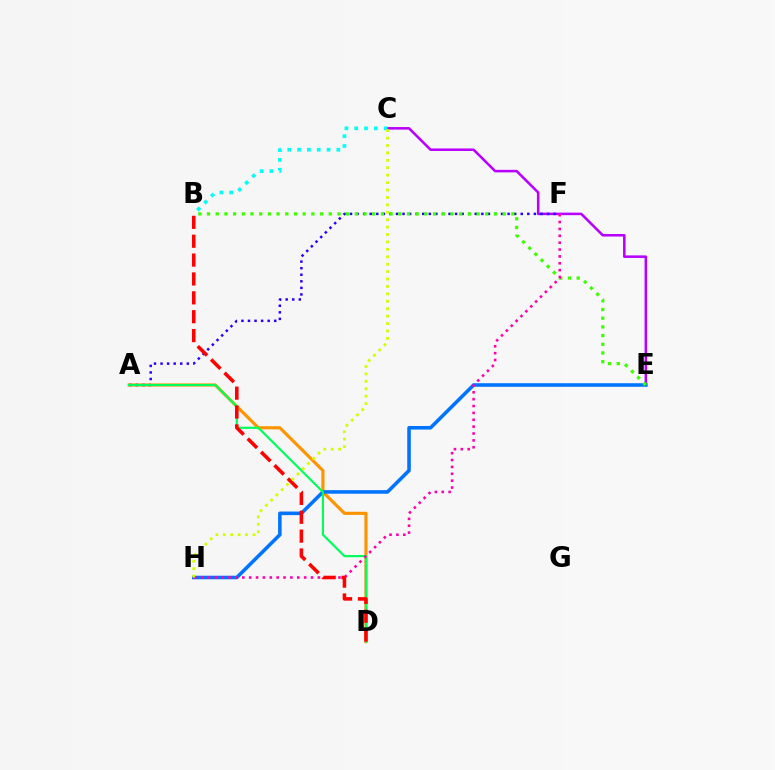{('A', 'D'): [{'color': '#ff9400', 'line_style': 'solid', 'thickness': 2.27}, {'color': '#00ff5c', 'line_style': 'solid', 'thickness': 1.56}], ('C', 'E'): [{'color': '#b900ff', 'line_style': 'solid', 'thickness': 1.83}], ('B', 'C'): [{'color': '#00fff6', 'line_style': 'dotted', 'thickness': 2.67}], ('A', 'F'): [{'color': '#2500ff', 'line_style': 'dotted', 'thickness': 1.78}], ('E', 'H'): [{'color': '#0074ff', 'line_style': 'solid', 'thickness': 2.57}], ('B', 'E'): [{'color': '#3dff00', 'line_style': 'dotted', 'thickness': 2.36}], ('F', 'H'): [{'color': '#ff00ac', 'line_style': 'dotted', 'thickness': 1.87}], ('B', 'D'): [{'color': '#ff0000', 'line_style': 'dashed', 'thickness': 2.56}], ('C', 'H'): [{'color': '#d1ff00', 'line_style': 'dotted', 'thickness': 2.02}]}